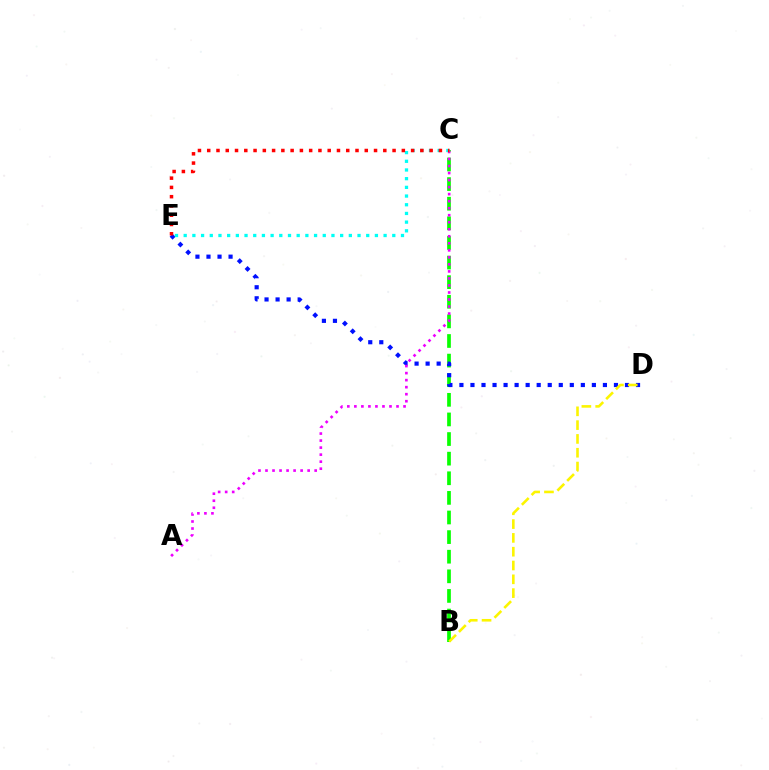{('B', 'C'): [{'color': '#08ff00', 'line_style': 'dashed', 'thickness': 2.66}], ('D', 'E'): [{'color': '#0010ff', 'line_style': 'dotted', 'thickness': 3.0}], ('A', 'C'): [{'color': '#ee00ff', 'line_style': 'dotted', 'thickness': 1.91}], ('C', 'E'): [{'color': '#00fff6', 'line_style': 'dotted', 'thickness': 2.36}, {'color': '#ff0000', 'line_style': 'dotted', 'thickness': 2.52}], ('B', 'D'): [{'color': '#fcf500', 'line_style': 'dashed', 'thickness': 1.88}]}